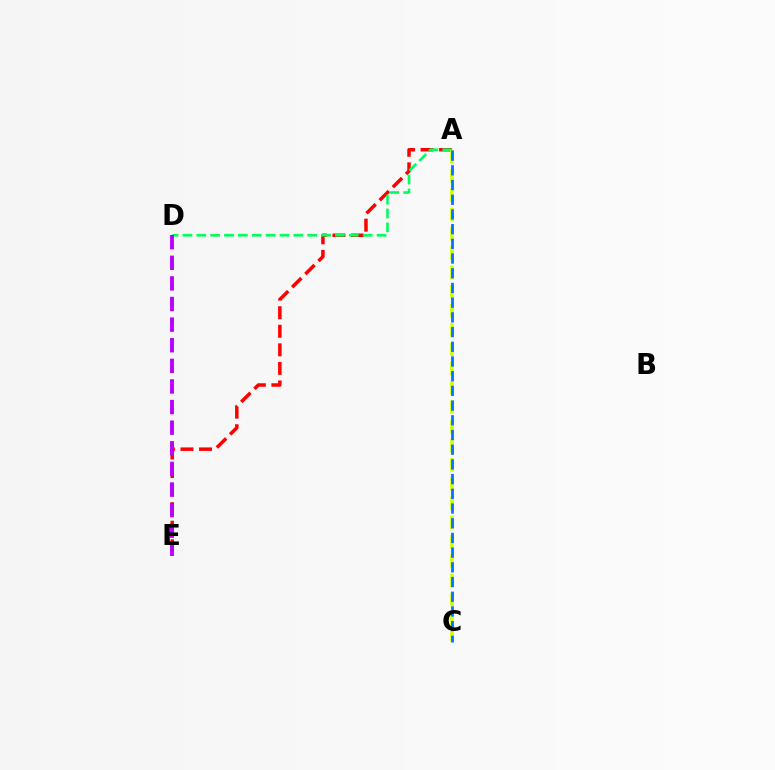{('A', 'E'): [{'color': '#ff0000', 'line_style': 'dashed', 'thickness': 2.52}], ('A', 'D'): [{'color': '#00ff5c', 'line_style': 'dashed', 'thickness': 1.88}], ('A', 'C'): [{'color': '#d1ff00', 'line_style': 'dashed', 'thickness': 2.62}, {'color': '#0074ff', 'line_style': 'dashed', 'thickness': 2.0}], ('D', 'E'): [{'color': '#b900ff', 'line_style': 'dashed', 'thickness': 2.8}]}